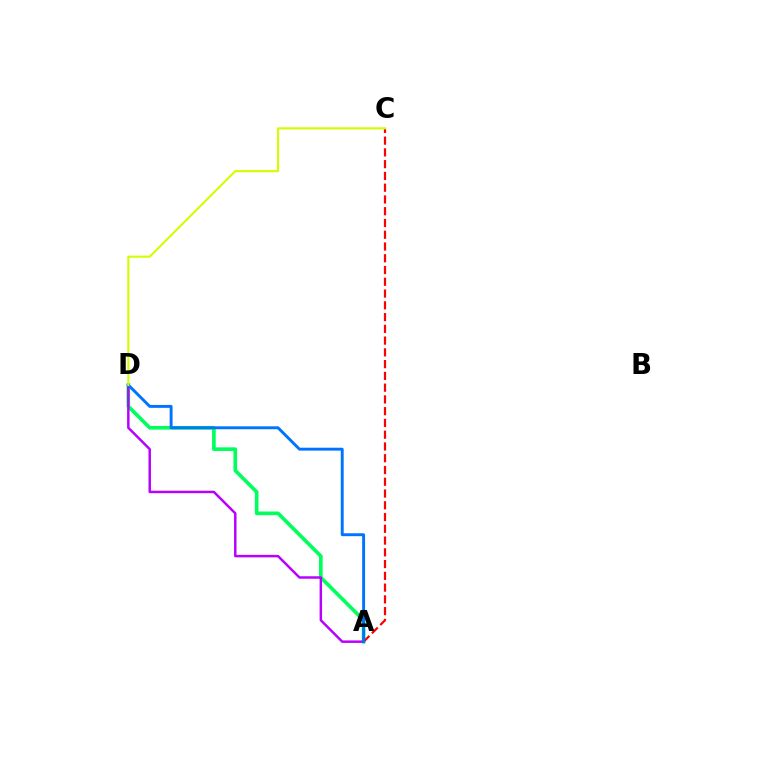{('A', 'D'): [{'color': '#00ff5c', 'line_style': 'solid', 'thickness': 2.63}, {'color': '#b900ff', 'line_style': 'solid', 'thickness': 1.78}, {'color': '#0074ff', 'line_style': 'solid', 'thickness': 2.1}], ('A', 'C'): [{'color': '#ff0000', 'line_style': 'dashed', 'thickness': 1.6}], ('C', 'D'): [{'color': '#d1ff00', 'line_style': 'solid', 'thickness': 1.51}]}